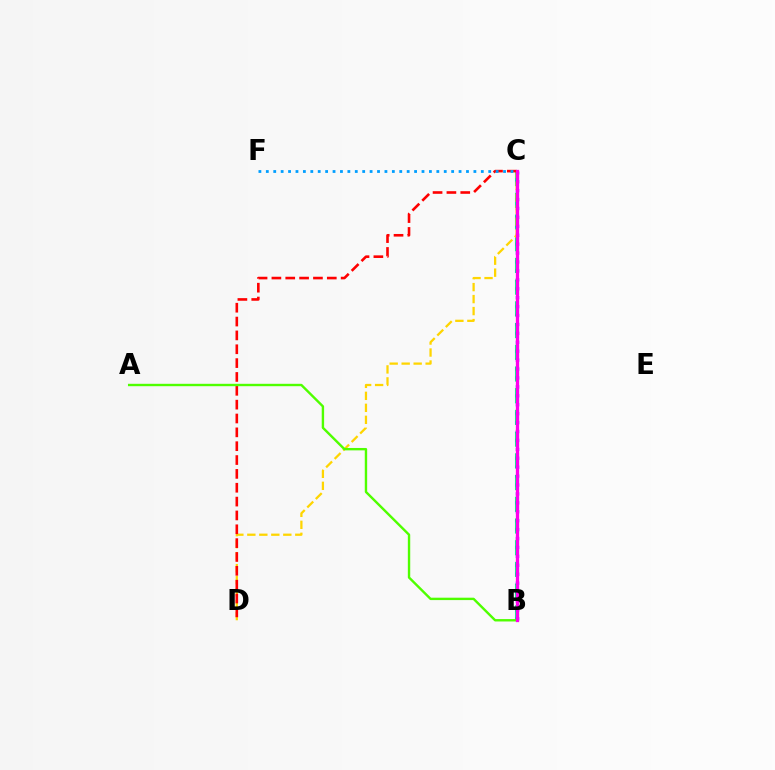{('B', 'C'): [{'color': '#00ff86', 'line_style': 'dashed', 'thickness': 2.95}, {'color': '#3700ff', 'line_style': 'dotted', 'thickness': 2.42}, {'color': '#ff00ed', 'line_style': 'solid', 'thickness': 2.36}], ('C', 'D'): [{'color': '#ffd500', 'line_style': 'dashed', 'thickness': 1.63}, {'color': '#ff0000', 'line_style': 'dashed', 'thickness': 1.88}], ('A', 'B'): [{'color': '#4fff00', 'line_style': 'solid', 'thickness': 1.72}], ('C', 'F'): [{'color': '#009eff', 'line_style': 'dotted', 'thickness': 2.01}]}